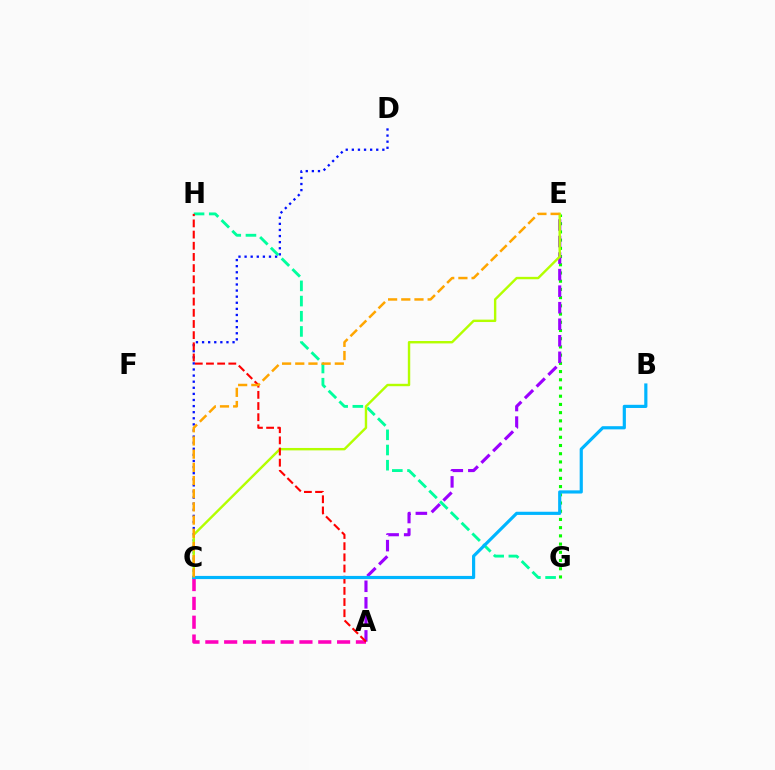{('A', 'C'): [{'color': '#ff00bd', 'line_style': 'dashed', 'thickness': 2.56}], ('C', 'D'): [{'color': '#0010ff', 'line_style': 'dotted', 'thickness': 1.66}], ('G', 'H'): [{'color': '#00ff9d', 'line_style': 'dashed', 'thickness': 2.06}], ('E', 'G'): [{'color': '#08ff00', 'line_style': 'dotted', 'thickness': 2.23}], ('A', 'E'): [{'color': '#9b00ff', 'line_style': 'dashed', 'thickness': 2.25}], ('C', 'E'): [{'color': '#b3ff00', 'line_style': 'solid', 'thickness': 1.73}, {'color': '#ffa500', 'line_style': 'dashed', 'thickness': 1.79}], ('A', 'H'): [{'color': '#ff0000', 'line_style': 'dashed', 'thickness': 1.52}], ('B', 'C'): [{'color': '#00b5ff', 'line_style': 'solid', 'thickness': 2.29}]}